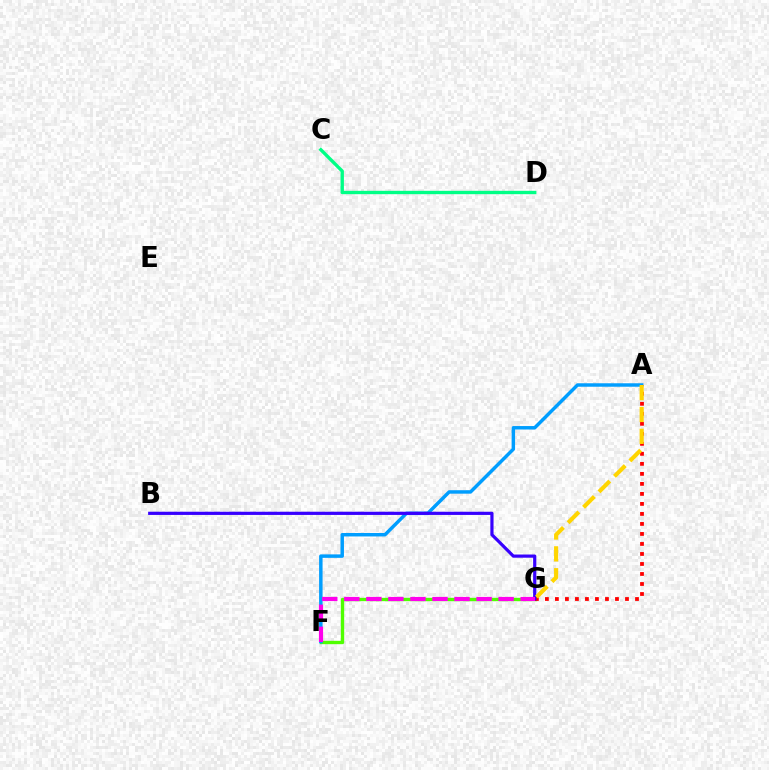{('F', 'G'): [{'color': '#4fff00', 'line_style': 'solid', 'thickness': 2.41}, {'color': '#ff00ed', 'line_style': 'dashed', 'thickness': 2.99}], ('A', 'F'): [{'color': '#009eff', 'line_style': 'solid', 'thickness': 2.49}], ('A', 'G'): [{'color': '#ff0000', 'line_style': 'dotted', 'thickness': 2.72}, {'color': '#ffd500', 'line_style': 'dashed', 'thickness': 2.97}], ('B', 'G'): [{'color': '#3700ff', 'line_style': 'solid', 'thickness': 2.3}], ('C', 'D'): [{'color': '#00ff86', 'line_style': 'solid', 'thickness': 2.42}]}